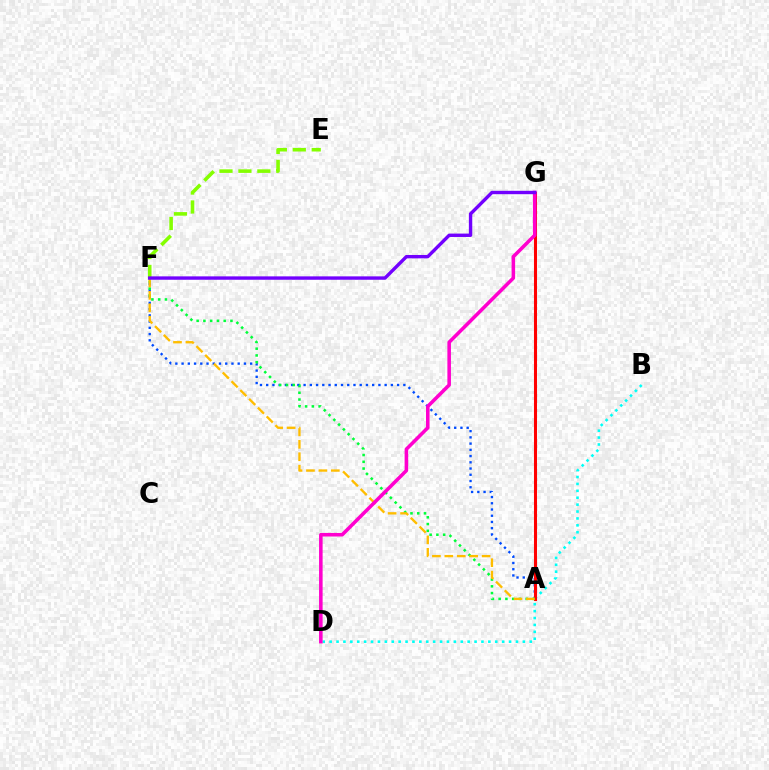{('A', 'F'): [{'color': '#004bff', 'line_style': 'dotted', 'thickness': 1.69}, {'color': '#00ff39', 'line_style': 'dotted', 'thickness': 1.84}, {'color': '#ffbd00', 'line_style': 'dashed', 'thickness': 1.69}], ('E', 'F'): [{'color': '#84ff00', 'line_style': 'dashed', 'thickness': 2.57}], ('B', 'D'): [{'color': '#00fff6', 'line_style': 'dotted', 'thickness': 1.87}], ('A', 'G'): [{'color': '#ff0000', 'line_style': 'solid', 'thickness': 2.2}], ('D', 'G'): [{'color': '#ff00cf', 'line_style': 'solid', 'thickness': 2.56}], ('F', 'G'): [{'color': '#7200ff', 'line_style': 'solid', 'thickness': 2.44}]}